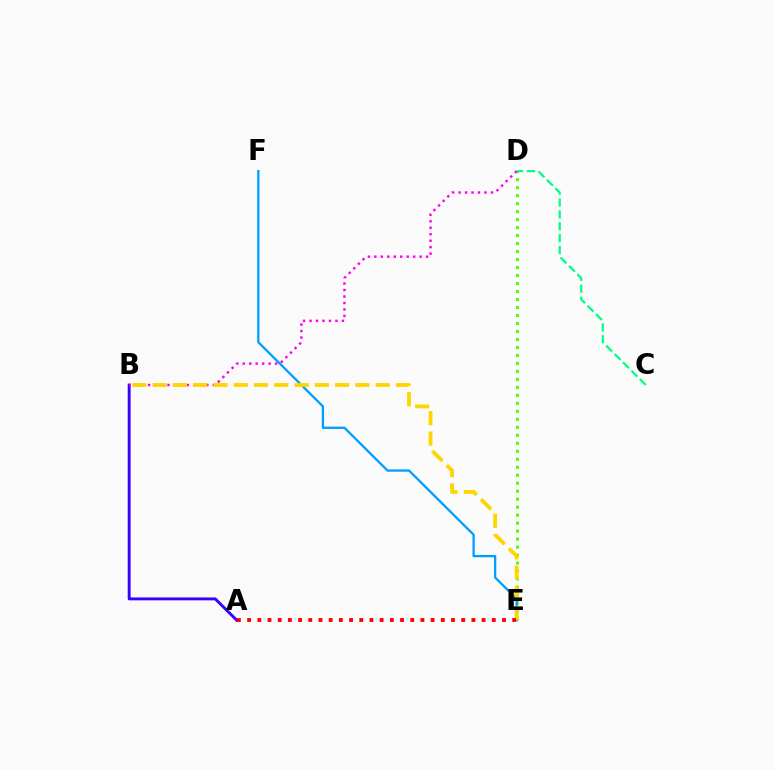{('C', 'D'): [{'color': '#00ff86', 'line_style': 'dashed', 'thickness': 1.62}], ('D', 'E'): [{'color': '#4fff00', 'line_style': 'dotted', 'thickness': 2.17}], ('A', 'B'): [{'color': '#3700ff', 'line_style': 'solid', 'thickness': 2.09}], ('E', 'F'): [{'color': '#009eff', 'line_style': 'solid', 'thickness': 1.65}], ('B', 'D'): [{'color': '#ff00ed', 'line_style': 'dotted', 'thickness': 1.76}], ('B', 'E'): [{'color': '#ffd500', 'line_style': 'dashed', 'thickness': 2.75}], ('A', 'E'): [{'color': '#ff0000', 'line_style': 'dotted', 'thickness': 2.77}]}